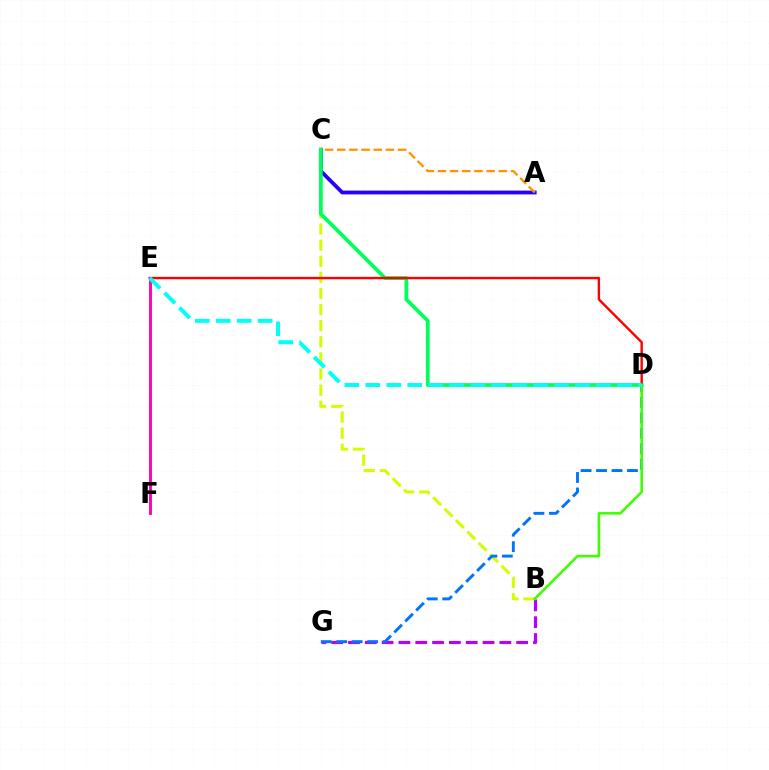{('B', 'C'): [{'color': '#d1ff00', 'line_style': 'dashed', 'thickness': 2.19}], ('A', 'C'): [{'color': '#2500ff', 'line_style': 'solid', 'thickness': 2.73}, {'color': '#ff9400', 'line_style': 'dashed', 'thickness': 1.65}], ('C', 'D'): [{'color': '#00ff5c', 'line_style': 'solid', 'thickness': 2.69}], ('B', 'G'): [{'color': '#b900ff', 'line_style': 'dashed', 'thickness': 2.28}], ('D', 'E'): [{'color': '#ff0000', 'line_style': 'solid', 'thickness': 1.73}, {'color': '#00fff6', 'line_style': 'dashed', 'thickness': 2.85}], ('D', 'G'): [{'color': '#0074ff', 'line_style': 'dashed', 'thickness': 2.1}], ('B', 'D'): [{'color': '#3dff00', 'line_style': 'solid', 'thickness': 1.85}], ('E', 'F'): [{'color': '#ff00ac', 'line_style': 'solid', 'thickness': 2.06}]}